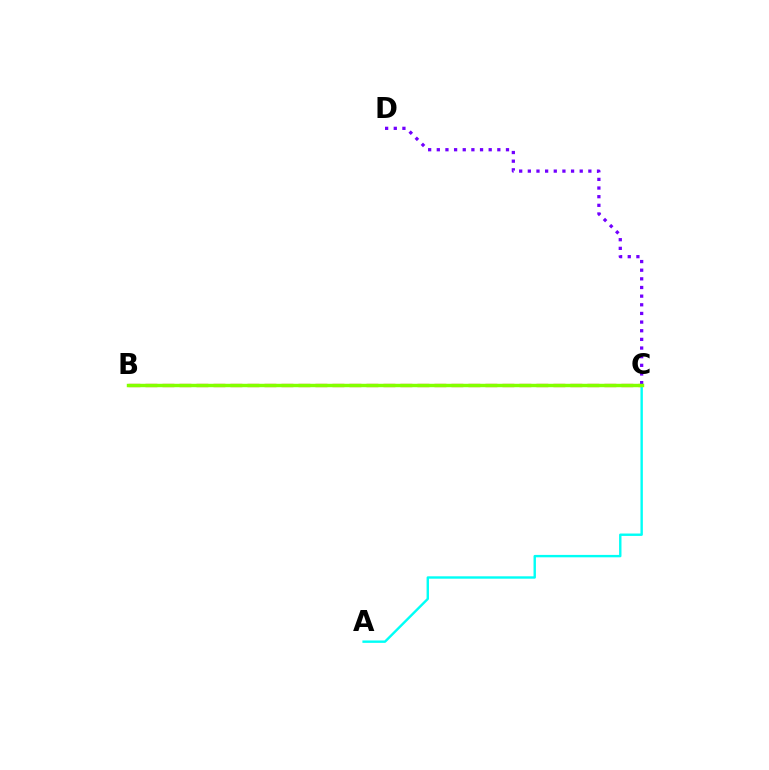{('B', 'C'): [{'color': '#ff0000', 'line_style': 'dashed', 'thickness': 2.31}, {'color': '#84ff00', 'line_style': 'solid', 'thickness': 2.47}], ('A', 'C'): [{'color': '#00fff6', 'line_style': 'solid', 'thickness': 1.73}], ('C', 'D'): [{'color': '#7200ff', 'line_style': 'dotted', 'thickness': 2.35}]}